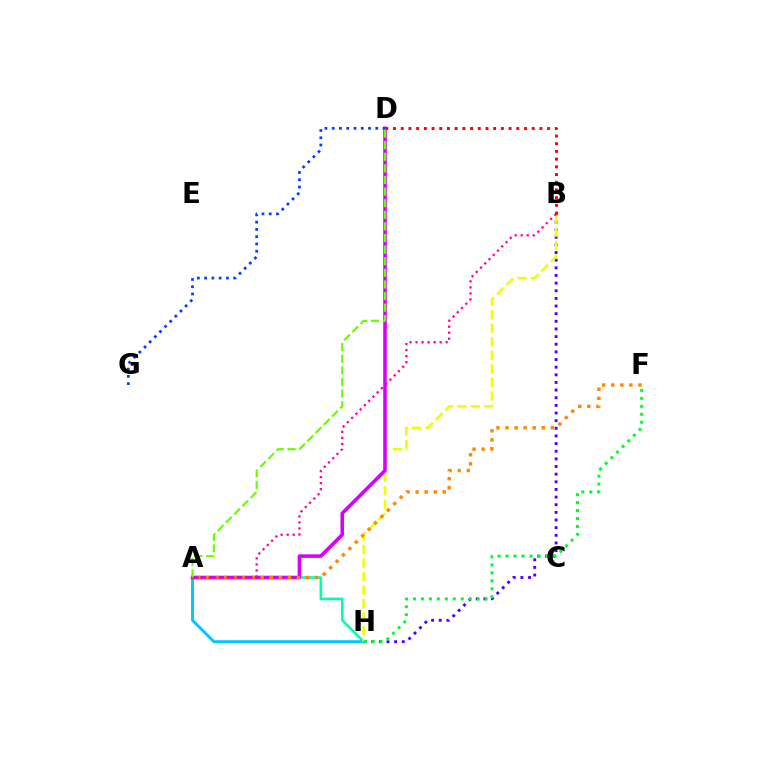{('A', 'H'): [{'color': '#00ffaf', 'line_style': 'solid', 'thickness': 1.89}, {'color': '#00c7ff', 'line_style': 'solid', 'thickness': 2.1}], ('B', 'H'): [{'color': '#4f00ff', 'line_style': 'dotted', 'thickness': 2.08}, {'color': '#eeff00', 'line_style': 'dashed', 'thickness': 1.84}], ('A', 'D'): [{'color': '#d600ff', 'line_style': 'solid', 'thickness': 2.58}, {'color': '#66ff00', 'line_style': 'dashed', 'thickness': 1.58}], ('A', 'F'): [{'color': '#ff8800', 'line_style': 'dotted', 'thickness': 2.46}], ('D', 'G'): [{'color': '#003fff', 'line_style': 'dotted', 'thickness': 1.97}], ('A', 'B'): [{'color': '#ff00a0', 'line_style': 'dotted', 'thickness': 1.64}], ('B', 'D'): [{'color': '#ff0000', 'line_style': 'dotted', 'thickness': 2.09}], ('F', 'H'): [{'color': '#00ff27', 'line_style': 'dotted', 'thickness': 2.16}]}